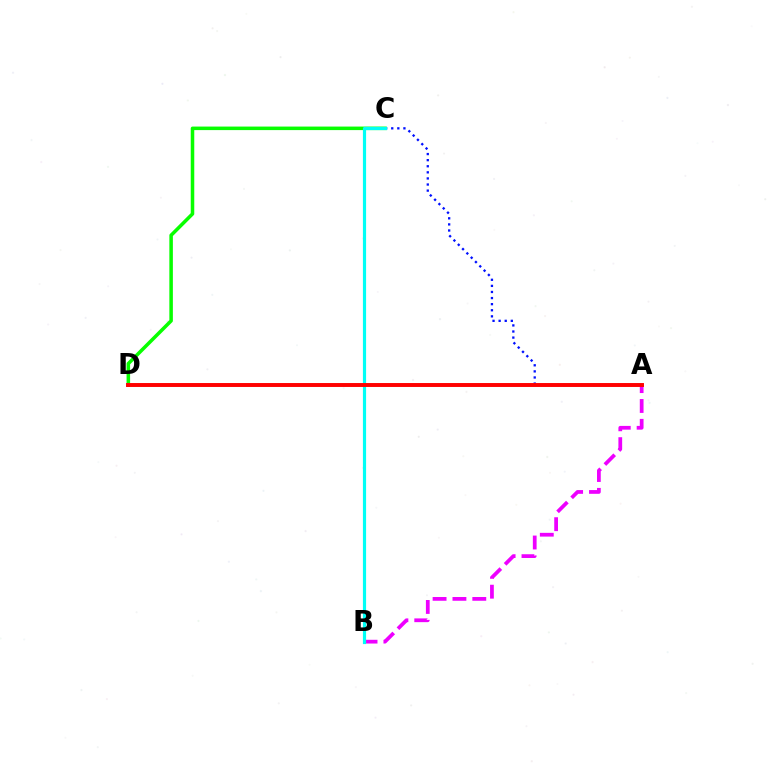{('C', 'D'): [{'color': '#08ff00', 'line_style': 'solid', 'thickness': 2.54}], ('A', 'C'): [{'color': '#0010ff', 'line_style': 'dotted', 'thickness': 1.66}], ('A', 'D'): [{'color': '#fcf500', 'line_style': 'solid', 'thickness': 1.7}, {'color': '#ff0000', 'line_style': 'solid', 'thickness': 2.82}], ('A', 'B'): [{'color': '#ee00ff', 'line_style': 'dashed', 'thickness': 2.7}], ('B', 'C'): [{'color': '#00fff6', 'line_style': 'solid', 'thickness': 2.29}]}